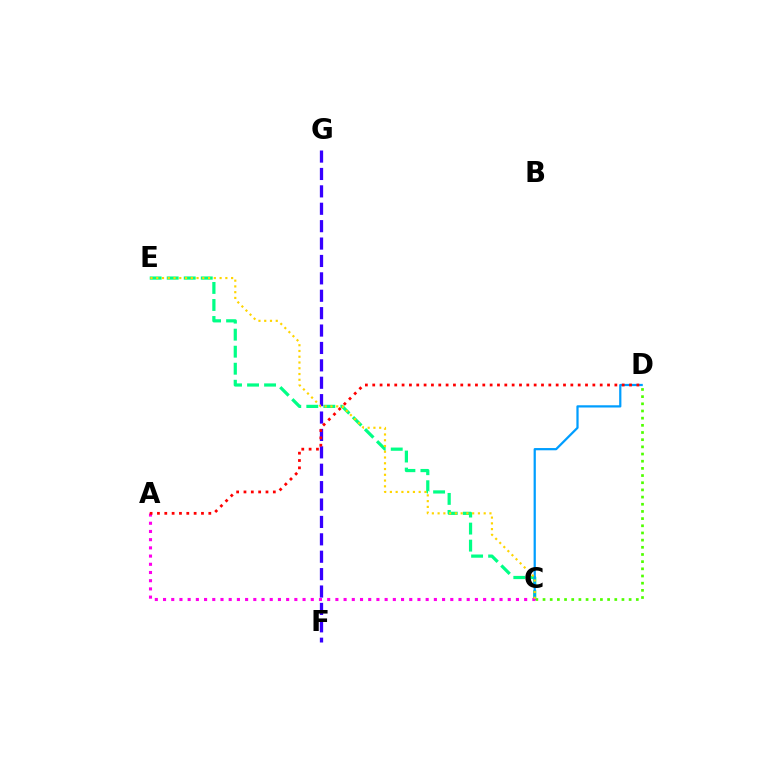{('C', 'D'): [{'color': '#4fff00', 'line_style': 'dotted', 'thickness': 1.95}, {'color': '#009eff', 'line_style': 'solid', 'thickness': 1.61}], ('C', 'E'): [{'color': '#00ff86', 'line_style': 'dashed', 'thickness': 2.31}, {'color': '#ffd500', 'line_style': 'dotted', 'thickness': 1.56}], ('F', 'G'): [{'color': '#3700ff', 'line_style': 'dashed', 'thickness': 2.36}], ('A', 'C'): [{'color': '#ff00ed', 'line_style': 'dotted', 'thickness': 2.23}], ('A', 'D'): [{'color': '#ff0000', 'line_style': 'dotted', 'thickness': 1.99}]}